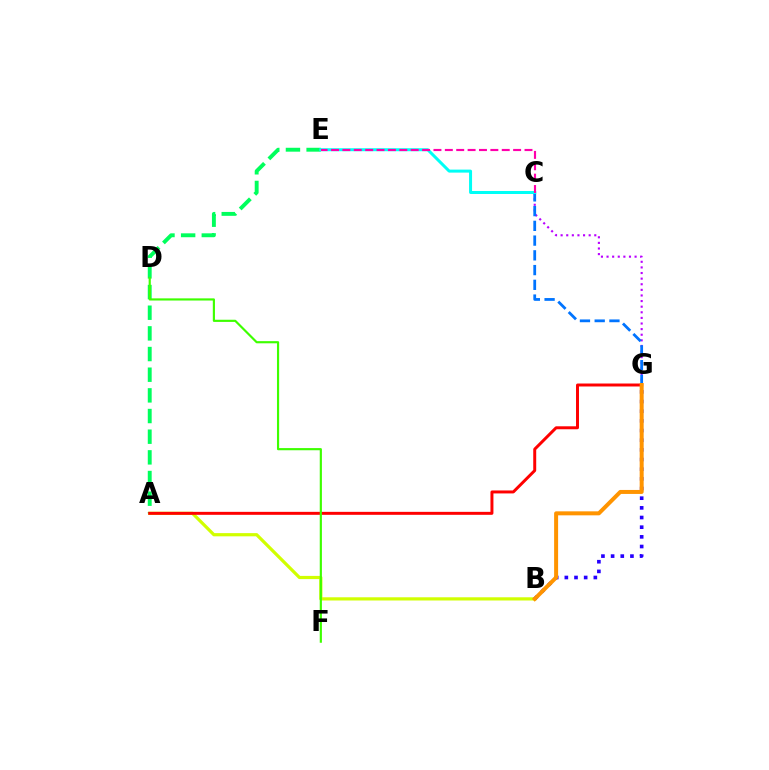{('A', 'B'): [{'color': '#d1ff00', 'line_style': 'solid', 'thickness': 2.31}], ('A', 'E'): [{'color': '#00ff5c', 'line_style': 'dashed', 'thickness': 2.81}], ('A', 'G'): [{'color': '#ff0000', 'line_style': 'solid', 'thickness': 2.14}], ('C', 'G'): [{'color': '#b900ff', 'line_style': 'dotted', 'thickness': 1.52}, {'color': '#0074ff', 'line_style': 'dashed', 'thickness': 2.0}], ('D', 'F'): [{'color': '#3dff00', 'line_style': 'solid', 'thickness': 1.56}], ('B', 'G'): [{'color': '#2500ff', 'line_style': 'dotted', 'thickness': 2.63}, {'color': '#ff9400', 'line_style': 'solid', 'thickness': 2.87}], ('C', 'E'): [{'color': '#00fff6', 'line_style': 'solid', 'thickness': 2.16}, {'color': '#ff00ac', 'line_style': 'dashed', 'thickness': 1.55}]}